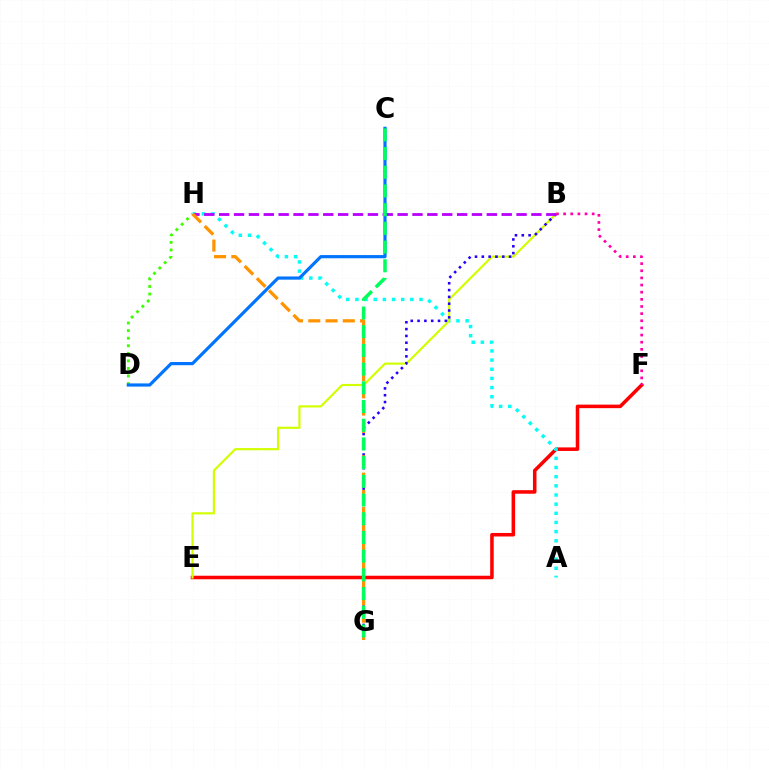{('D', 'H'): [{'color': '#3dff00', 'line_style': 'dotted', 'thickness': 2.06}], ('E', 'F'): [{'color': '#ff0000', 'line_style': 'solid', 'thickness': 2.55}], ('A', 'H'): [{'color': '#00fff6', 'line_style': 'dotted', 'thickness': 2.49}], ('B', 'E'): [{'color': '#d1ff00', 'line_style': 'solid', 'thickness': 1.56}], ('B', 'G'): [{'color': '#2500ff', 'line_style': 'dotted', 'thickness': 1.85}], ('B', 'H'): [{'color': '#b900ff', 'line_style': 'dashed', 'thickness': 2.02}], ('B', 'F'): [{'color': '#ff00ac', 'line_style': 'dotted', 'thickness': 1.94}], ('C', 'D'): [{'color': '#0074ff', 'line_style': 'solid', 'thickness': 2.29}], ('G', 'H'): [{'color': '#ff9400', 'line_style': 'dashed', 'thickness': 2.34}], ('C', 'G'): [{'color': '#00ff5c', 'line_style': 'dashed', 'thickness': 2.54}]}